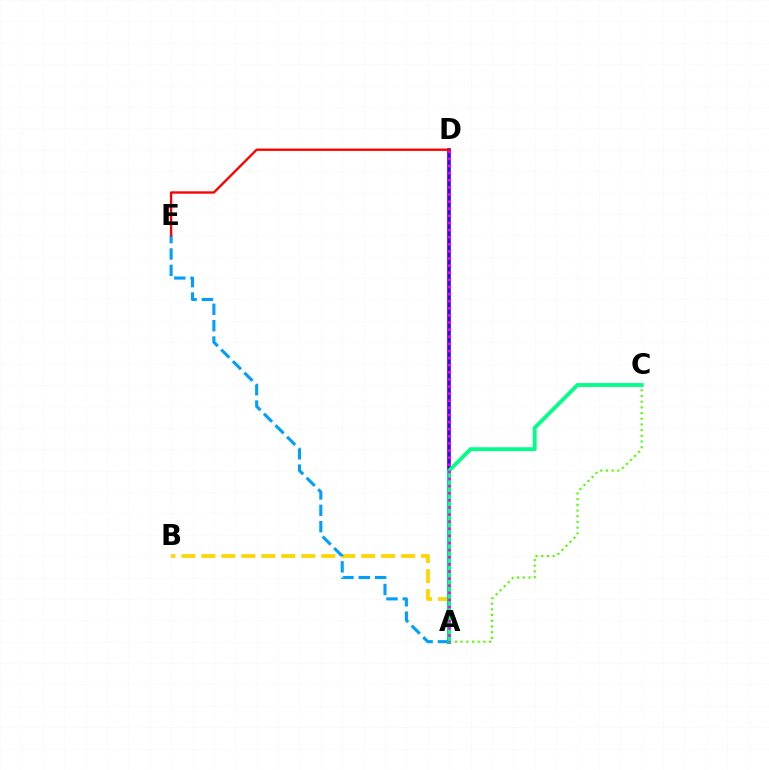{('A', 'B'): [{'color': '#ffd500', 'line_style': 'dashed', 'thickness': 2.71}], ('A', 'E'): [{'color': '#009eff', 'line_style': 'dashed', 'thickness': 2.22}], ('A', 'D'): [{'color': '#3700ff', 'line_style': 'solid', 'thickness': 2.62}, {'color': '#ff00ed', 'line_style': 'dotted', 'thickness': 1.93}], ('A', 'C'): [{'color': '#4fff00', 'line_style': 'dotted', 'thickness': 1.55}, {'color': '#00ff86', 'line_style': 'solid', 'thickness': 2.76}], ('D', 'E'): [{'color': '#ff0000', 'line_style': 'solid', 'thickness': 1.69}]}